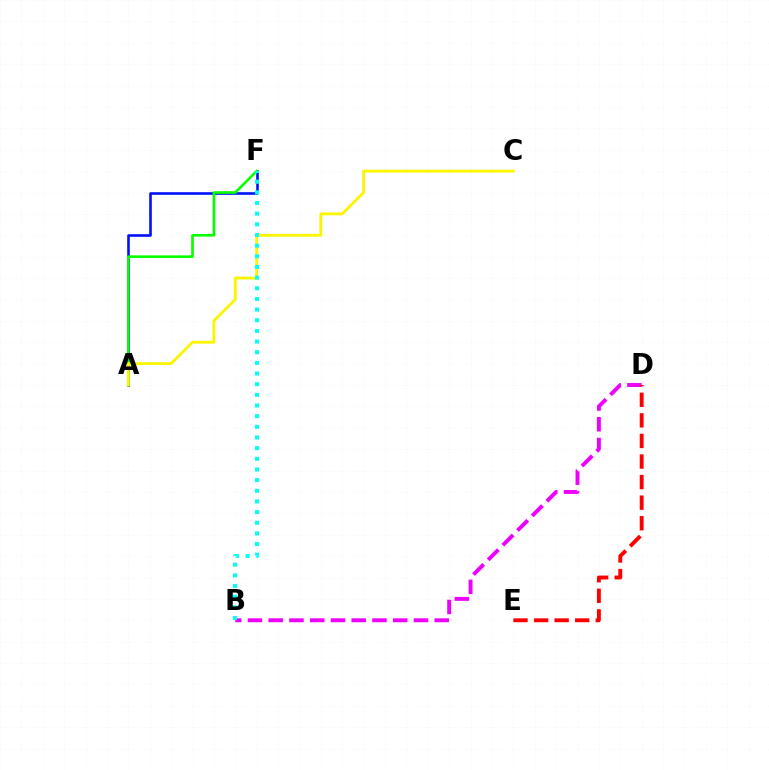{('B', 'D'): [{'color': '#ee00ff', 'line_style': 'dashed', 'thickness': 2.82}], ('A', 'F'): [{'color': '#0010ff', 'line_style': 'solid', 'thickness': 1.88}, {'color': '#08ff00', 'line_style': 'solid', 'thickness': 1.9}], ('D', 'E'): [{'color': '#ff0000', 'line_style': 'dashed', 'thickness': 2.79}], ('A', 'C'): [{'color': '#fcf500', 'line_style': 'solid', 'thickness': 2.04}], ('B', 'F'): [{'color': '#00fff6', 'line_style': 'dotted', 'thickness': 2.9}]}